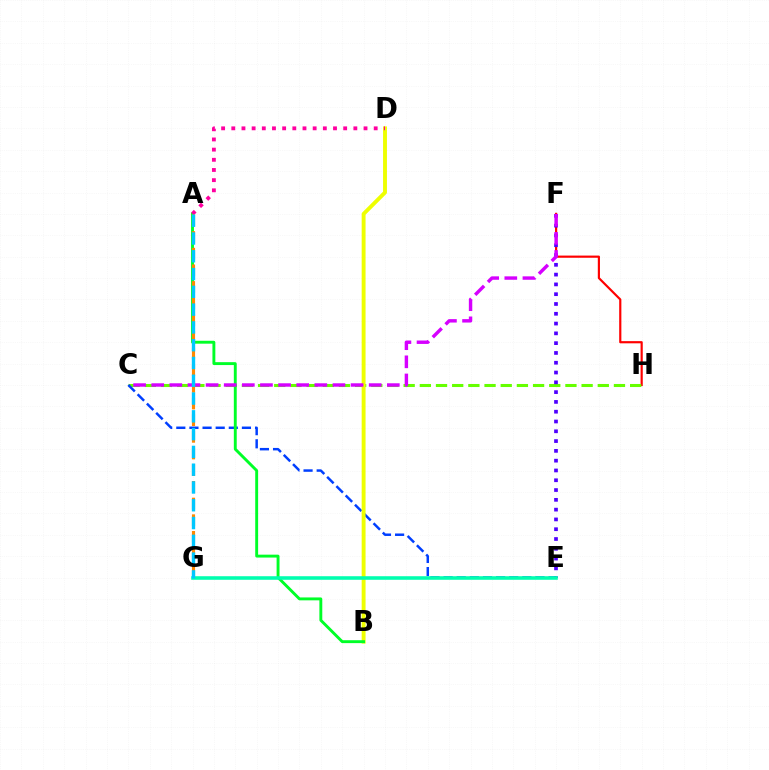{('F', 'H'): [{'color': '#ff0000', 'line_style': 'solid', 'thickness': 1.57}], ('C', 'H'): [{'color': '#66ff00', 'line_style': 'dashed', 'thickness': 2.2}], ('E', 'F'): [{'color': '#4f00ff', 'line_style': 'dotted', 'thickness': 2.66}], ('C', 'E'): [{'color': '#003fff', 'line_style': 'dashed', 'thickness': 1.78}], ('B', 'D'): [{'color': '#eeff00', 'line_style': 'solid', 'thickness': 2.8}], ('A', 'B'): [{'color': '#00ff27', 'line_style': 'solid', 'thickness': 2.09}], ('E', 'G'): [{'color': '#00ffaf', 'line_style': 'solid', 'thickness': 2.57}], ('C', 'F'): [{'color': '#d600ff', 'line_style': 'dashed', 'thickness': 2.46}], ('A', 'D'): [{'color': '#ff00a0', 'line_style': 'dotted', 'thickness': 2.76}], ('A', 'G'): [{'color': '#ff8800', 'line_style': 'dashed', 'thickness': 2.26}, {'color': '#00c7ff', 'line_style': 'dashed', 'thickness': 2.42}]}